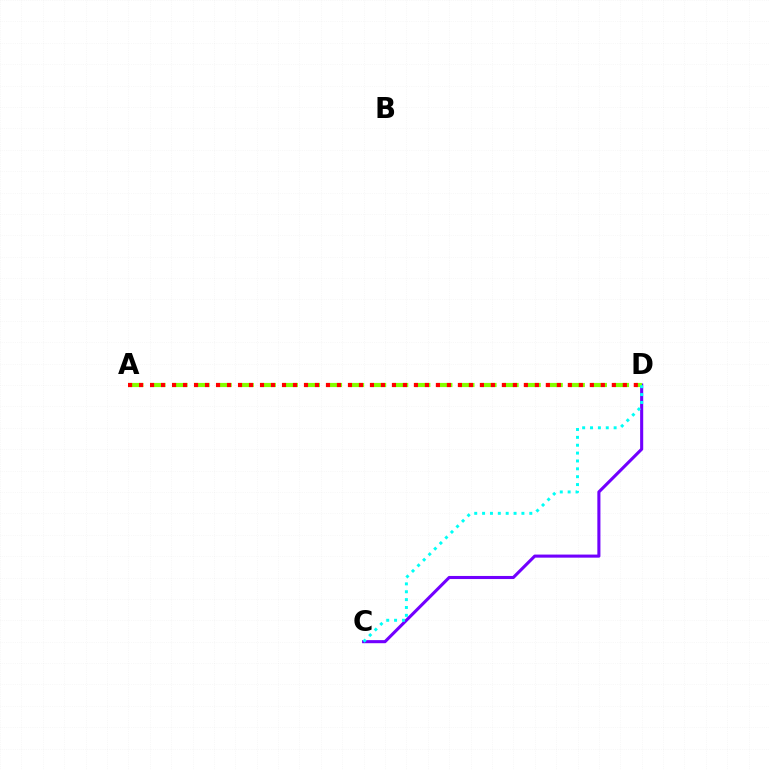{('C', 'D'): [{'color': '#7200ff', 'line_style': 'solid', 'thickness': 2.22}, {'color': '#00fff6', 'line_style': 'dotted', 'thickness': 2.14}], ('A', 'D'): [{'color': '#84ff00', 'line_style': 'dashed', 'thickness': 3.0}, {'color': '#ff0000', 'line_style': 'dotted', 'thickness': 2.99}]}